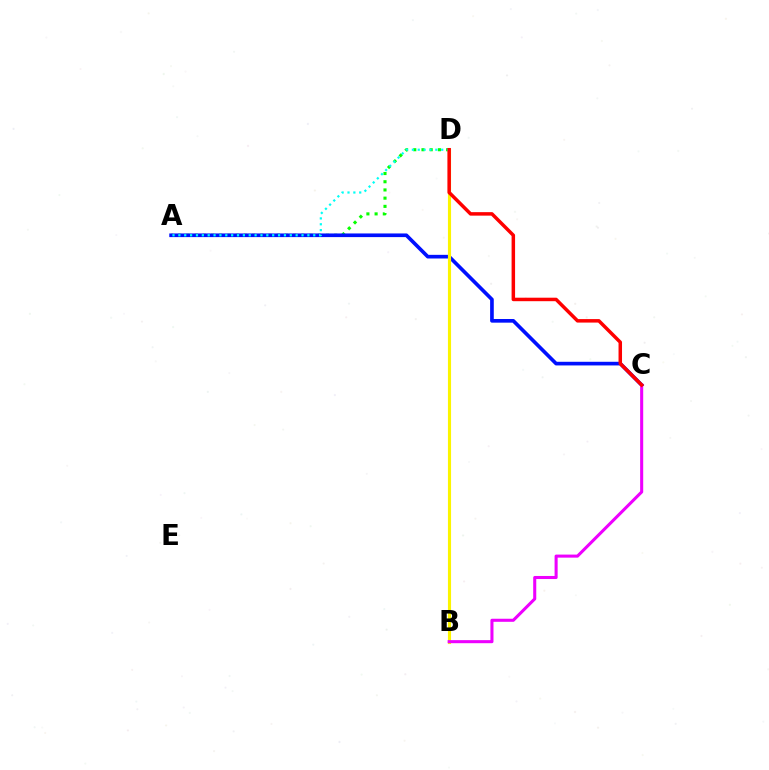{('A', 'D'): [{'color': '#08ff00', 'line_style': 'dotted', 'thickness': 2.23}, {'color': '#00fff6', 'line_style': 'dotted', 'thickness': 1.59}], ('A', 'C'): [{'color': '#0010ff', 'line_style': 'solid', 'thickness': 2.63}], ('B', 'D'): [{'color': '#fcf500', 'line_style': 'solid', 'thickness': 2.25}], ('B', 'C'): [{'color': '#ee00ff', 'line_style': 'solid', 'thickness': 2.2}], ('C', 'D'): [{'color': '#ff0000', 'line_style': 'solid', 'thickness': 2.51}]}